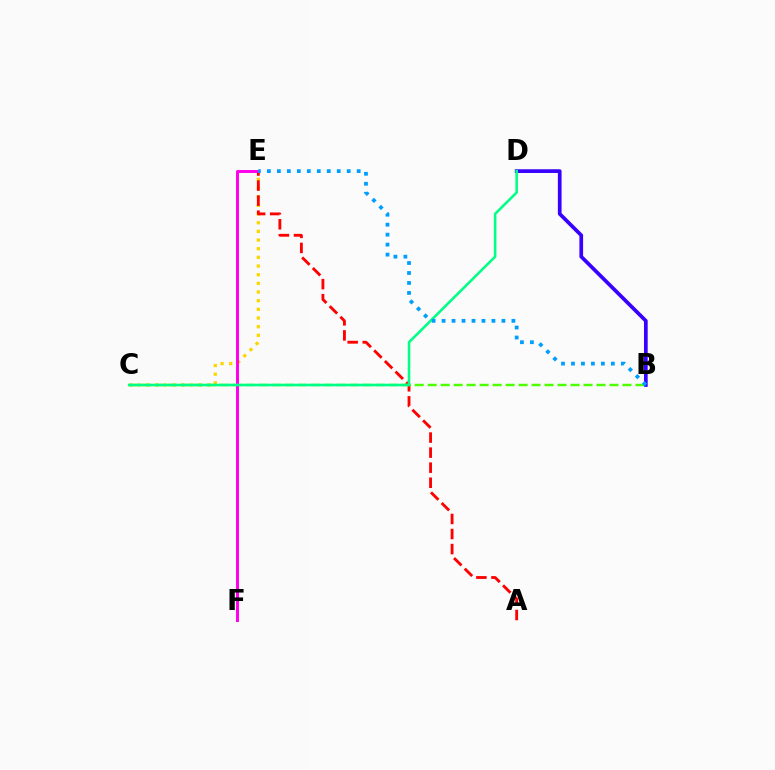{('C', 'E'): [{'color': '#ffd500', 'line_style': 'dotted', 'thickness': 2.35}], ('A', 'E'): [{'color': '#ff0000', 'line_style': 'dashed', 'thickness': 2.05}], ('B', 'D'): [{'color': '#3700ff', 'line_style': 'solid', 'thickness': 2.67}], ('B', 'C'): [{'color': '#4fff00', 'line_style': 'dashed', 'thickness': 1.76}], ('E', 'F'): [{'color': '#ff00ed', 'line_style': 'solid', 'thickness': 2.13}], ('C', 'D'): [{'color': '#00ff86', 'line_style': 'solid', 'thickness': 1.85}], ('B', 'E'): [{'color': '#009eff', 'line_style': 'dotted', 'thickness': 2.71}]}